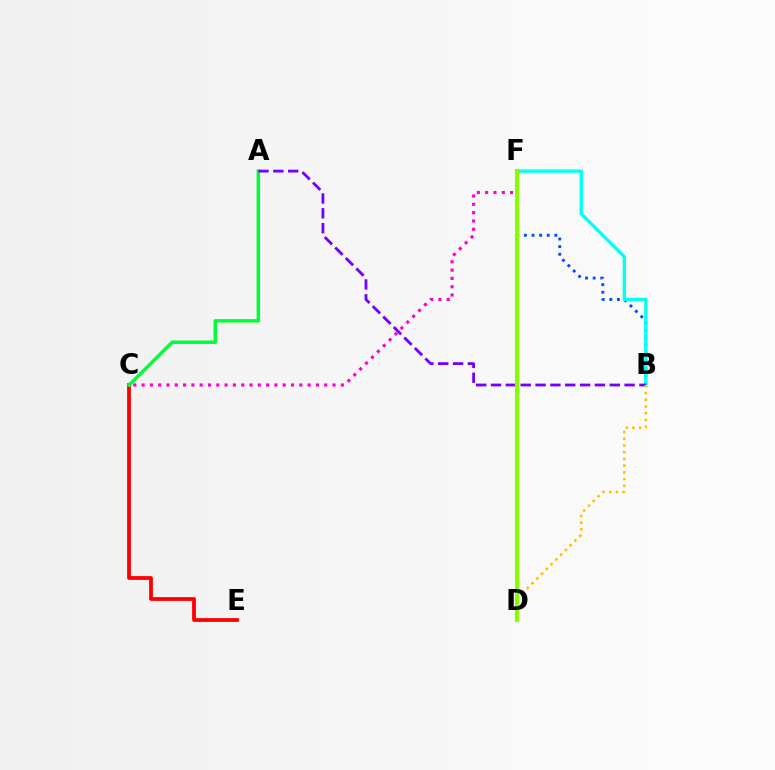{('B', 'F'): [{'color': '#004bff', 'line_style': 'dotted', 'thickness': 2.07}, {'color': '#00fff6', 'line_style': 'solid', 'thickness': 2.39}], ('C', 'E'): [{'color': '#ff0000', 'line_style': 'solid', 'thickness': 2.72}], ('A', 'C'): [{'color': '#00ff39', 'line_style': 'solid', 'thickness': 2.5}], ('C', 'F'): [{'color': '#ff00cf', 'line_style': 'dotted', 'thickness': 2.26}], ('A', 'B'): [{'color': '#7200ff', 'line_style': 'dashed', 'thickness': 2.02}], ('B', 'D'): [{'color': '#ffbd00', 'line_style': 'dotted', 'thickness': 1.83}], ('D', 'F'): [{'color': '#84ff00', 'line_style': 'solid', 'thickness': 3.0}]}